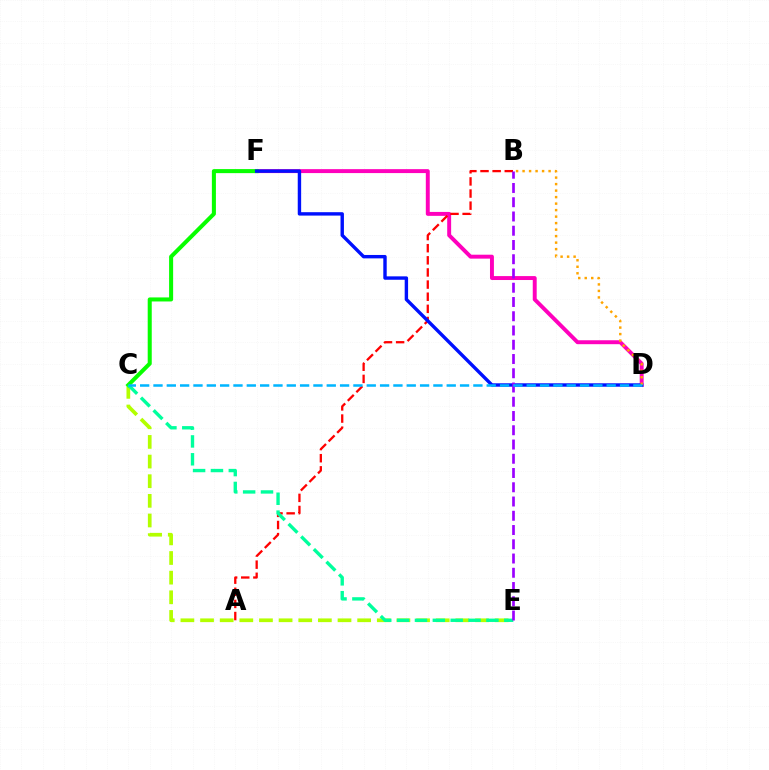{('D', 'F'): [{'color': '#ff00bd', 'line_style': 'solid', 'thickness': 2.83}, {'color': '#0010ff', 'line_style': 'solid', 'thickness': 2.45}], ('A', 'B'): [{'color': '#ff0000', 'line_style': 'dashed', 'thickness': 1.65}], ('C', 'E'): [{'color': '#b3ff00', 'line_style': 'dashed', 'thickness': 2.67}, {'color': '#00ff9d', 'line_style': 'dashed', 'thickness': 2.43}], ('C', 'F'): [{'color': '#08ff00', 'line_style': 'solid', 'thickness': 2.91}], ('B', 'D'): [{'color': '#ffa500', 'line_style': 'dotted', 'thickness': 1.77}], ('B', 'E'): [{'color': '#9b00ff', 'line_style': 'dashed', 'thickness': 1.94}], ('C', 'D'): [{'color': '#00b5ff', 'line_style': 'dashed', 'thickness': 1.81}]}